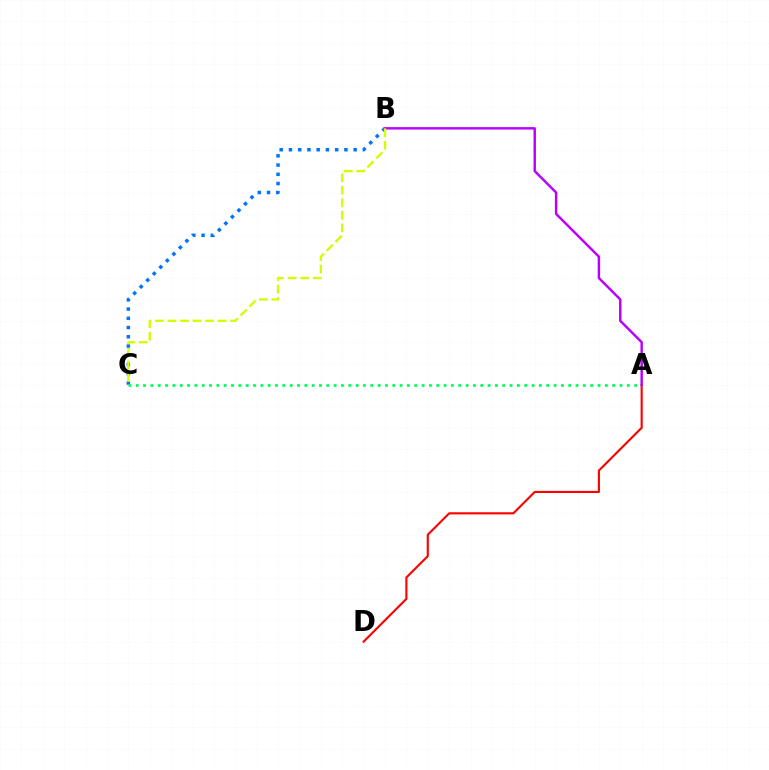{('A', 'D'): [{'color': '#ff0000', 'line_style': 'solid', 'thickness': 1.53}], ('B', 'C'): [{'color': '#0074ff', 'line_style': 'dotted', 'thickness': 2.51}, {'color': '#d1ff00', 'line_style': 'dashed', 'thickness': 1.7}], ('A', 'C'): [{'color': '#00ff5c', 'line_style': 'dotted', 'thickness': 1.99}], ('A', 'B'): [{'color': '#b900ff', 'line_style': 'solid', 'thickness': 1.75}]}